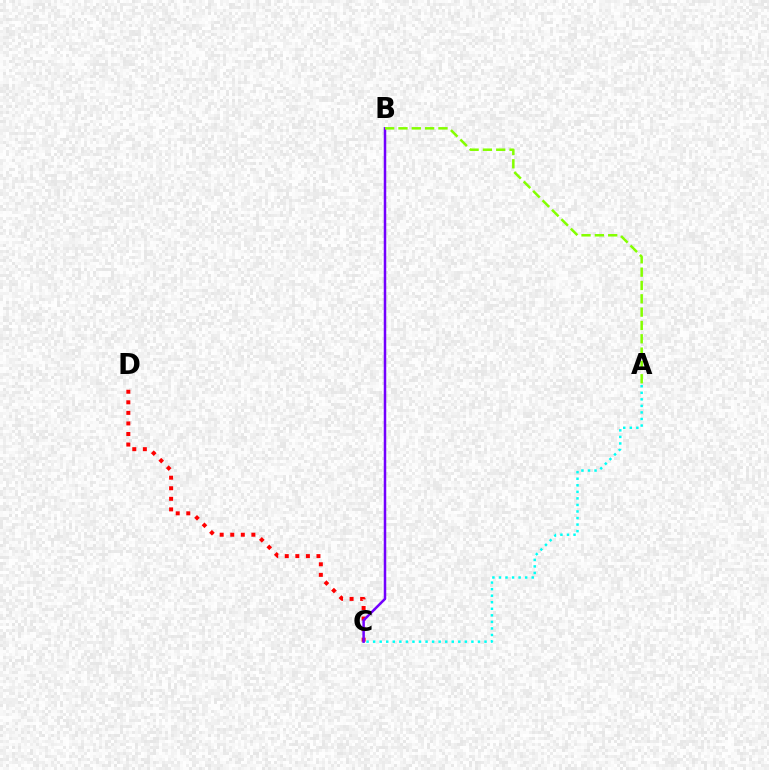{('C', 'D'): [{'color': '#ff0000', 'line_style': 'dotted', 'thickness': 2.87}], ('B', 'C'): [{'color': '#7200ff', 'line_style': 'solid', 'thickness': 1.8}], ('A', 'C'): [{'color': '#00fff6', 'line_style': 'dotted', 'thickness': 1.78}], ('A', 'B'): [{'color': '#84ff00', 'line_style': 'dashed', 'thickness': 1.81}]}